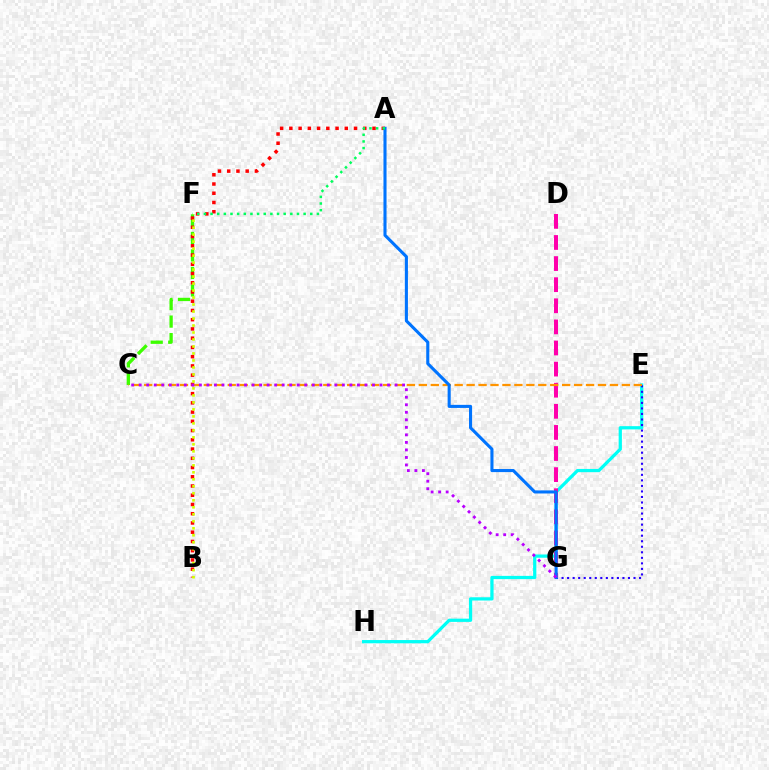{('E', 'H'): [{'color': '#00fff6', 'line_style': 'solid', 'thickness': 2.33}], ('C', 'F'): [{'color': '#3dff00', 'line_style': 'dashed', 'thickness': 2.38}], ('A', 'B'): [{'color': '#ff0000', 'line_style': 'dotted', 'thickness': 2.51}], ('E', 'G'): [{'color': '#2500ff', 'line_style': 'dotted', 'thickness': 1.5}], ('D', 'G'): [{'color': '#ff00ac', 'line_style': 'dashed', 'thickness': 2.87}], ('C', 'E'): [{'color': '#ff9400', 'line_style': 'dashed', 'thickness': 1.62}], ('A', 'G'): [{'color': '#0074ff', 'line_style': 'solid', 'thickness': 2.22}], ('C', 'G'): [{'color': '#b900ff', 'line_style': 'dotted', 'thickness': 2.04}], ('B', 'F'): [{'color': '#d1ff00', 'line_style': 'dotted', 'thickness': 1.9}], ('A', 'F'): [{'color': '#00ff5c', 'line_style': 'dotted', 'thickness': 1.81}]}